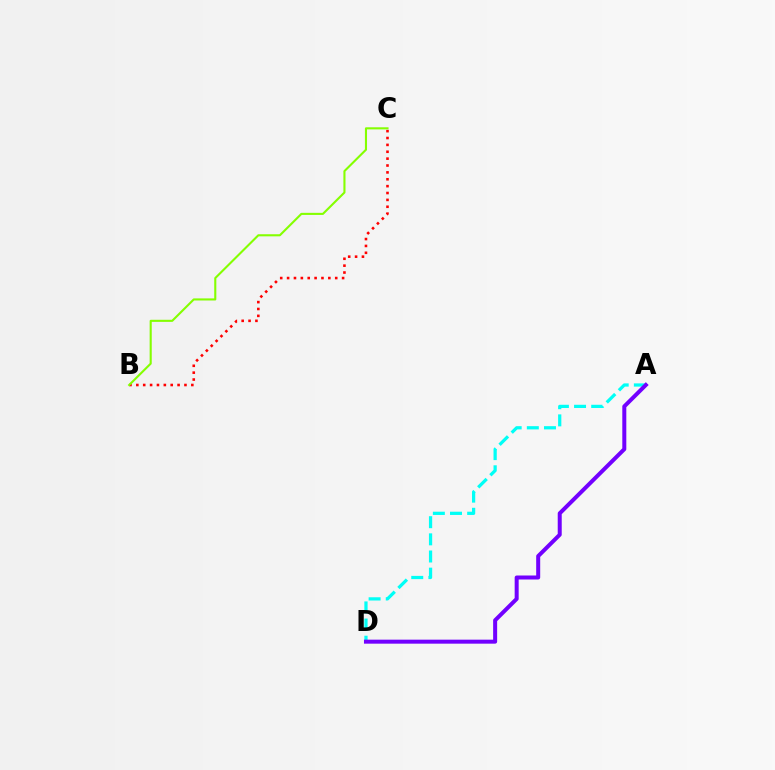{('B', 'C'): [{'color': '#ff0000', 'line_style': 'dotted', 'thickness': 1.87}, {'color': '#84ff00', 'line_style': 'solid', 'thickness': 1.51}], ('A', 'D'): [{'color': '#00fff6', 'line_style': 'dashed', 'thickness': 2.33}, {'color': '#7200ff', 'line_style': 'solid', 'thickness': 2.88}]}